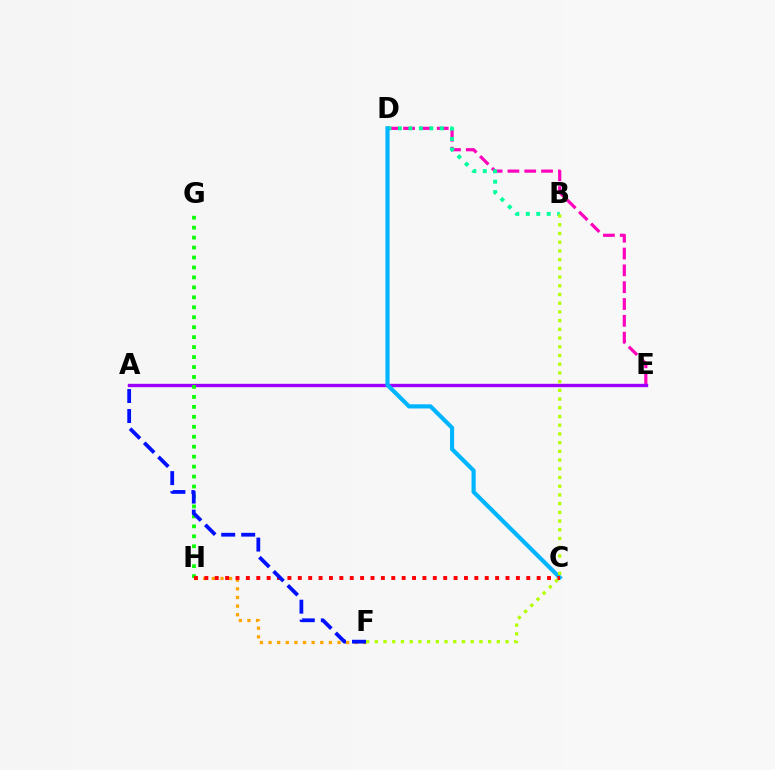{('D', 'E'): [{'color': '#ff00bd', 'line_style': 'dashed', 'thickness': 2.28}], ('A', 'E'): [{'color': '#9b00ff', 'line_style': 'solid', 'thickness': 2.42}], ('B', 'D'): [{'color': '#00ff9d', 'line_style': 'dotted', 'thickness': 2.84}], ('C', 'D'): [{'color': '#00b5ff', 'line_style': 'solid', 'thickness': 2.99}], ('F', 'H'): [{'color': '#ffa500', 'line_style': 'dotted', 'thickness': 2.34}], ('B', 'F'): [{'color': '#b3ff00', 'line_style': 'dotted', 'thickness': 2.37}], ('G', 'H'): [{'color': '#08ff00', 'line_style': 'dotted', 'thickness': 2.71}], ('C', 'H'): [{'color': '#ff0000', 'line_style': 'dotted', 'thickness': 2.82}], ('A', 'F'): [{'color': '#0010ff', 'line_style': 'dashed', 'thickness': 2.72}]}